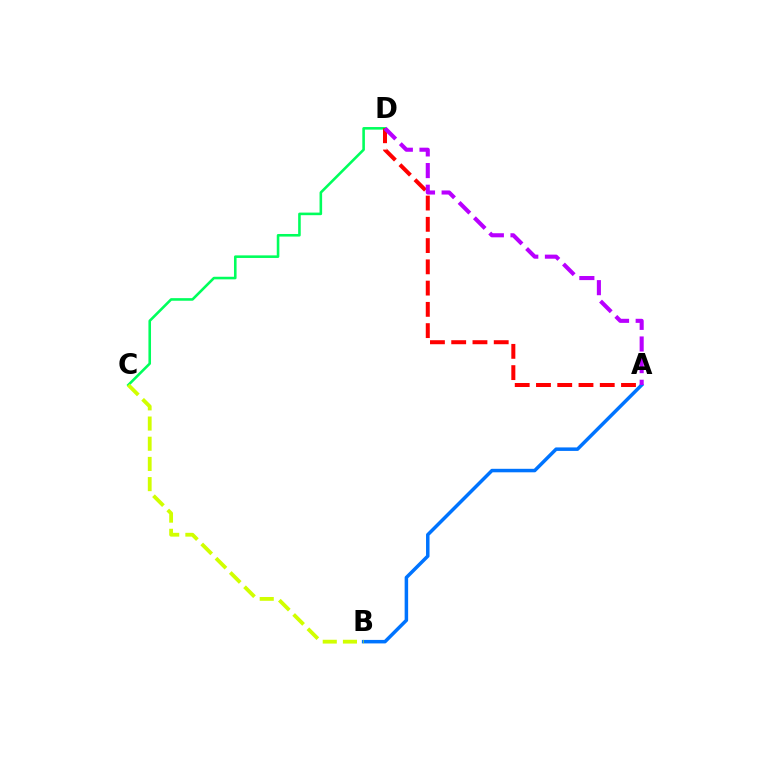{('C', 'D'): [{'color': '#00ff5c', 'line_style': 'solid', 'thickness': 1.86}], ('A', 'D'): [{'color': '#ff0000', 'line_style': 'dashed', 'thickness': 2.89}, {'color': '#b900ff', 'line_style': 'dashed', 'thickness': 2.94}], ('A', 'B'): [{'color': '#0074ff', 'line_style': 'solid', 'thickness': 2.52}], ('B', 'C'): [{'color': '#d1ff00', 'line_style': 'dashed', 'thickness': 2.74}]}